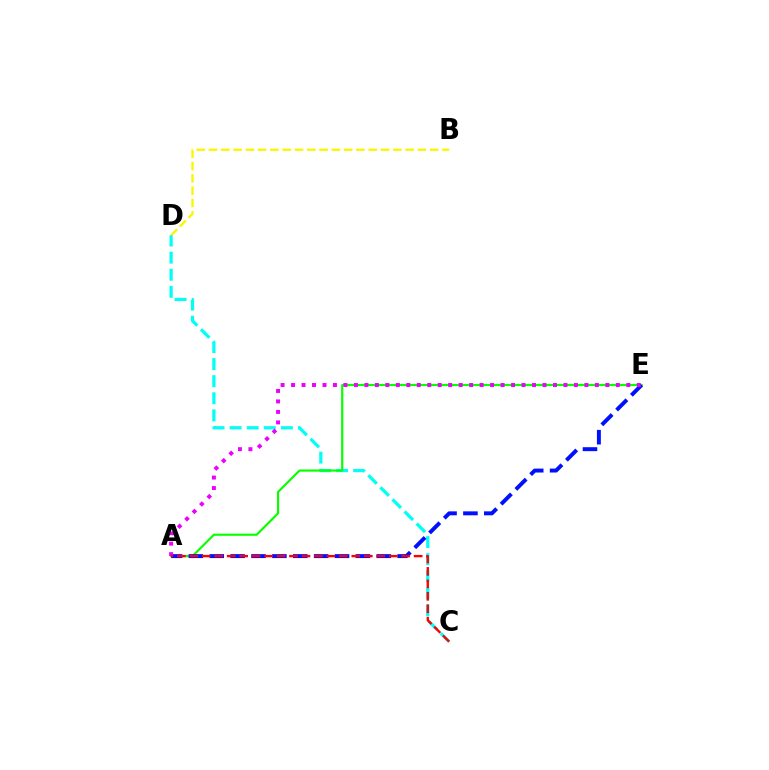{('B', 'D'): [{'color': '#fcf500', 'line_style': 'dashed', 'thickness': 1.67}], ('C', 'D'): [{'color': '#00fff6', 'line_style': 'dashed', 'thickness': 2.32}], ('A', 'E'): [{'color': '#08ff00', 'line_style': 'solid', 'thickness': 1.56}, {'color': '#0010ff', 'line_style': 'dashed', 'thickness': 2.84}, {'color': '#ee00ff', 'line_style': 'dotted', 'thickness': 2.85}], ('A', 'C'): [{'color': '#ff0000', 'line_style': 'dashed', 'thickness': 1.69}]}